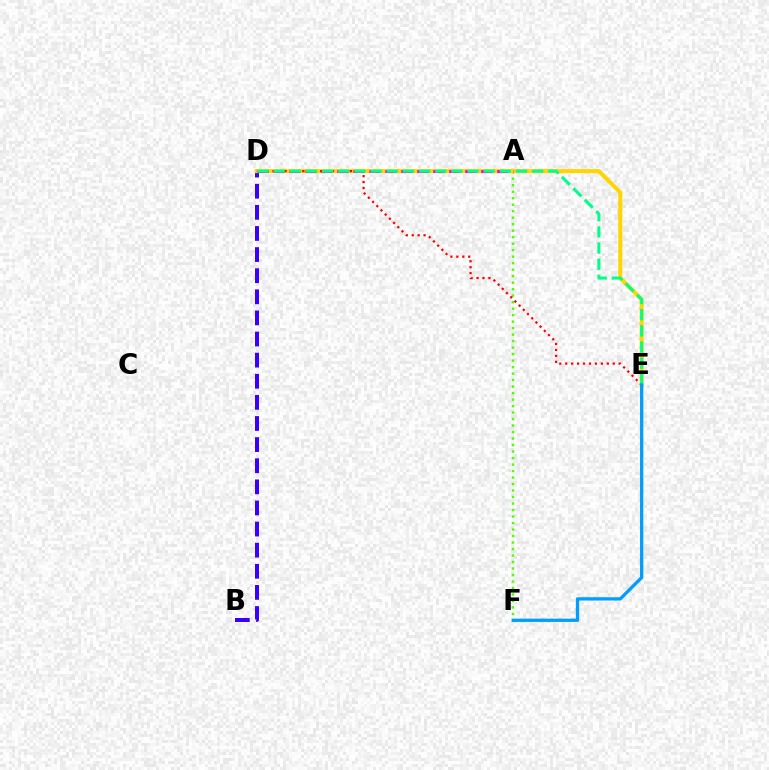{('A', 'F'): [{'color': '#4fff00', 'line_style': 'dotted', 'thickness': 1.77}], ('B', 'D'): [{'color': '#3700ff', 'line_style': 'dashed', 'thickness': 2.87}], ('D', 'E'): [{'color': '#ffd500', 'line_style': 'solid', 'thickness': 2.89}, {'color': '#ff0000', 'line_style': 'dotted', 'thickness': 1.61}, {'color': '#00ff86', 'line_style': 'dashed', 'thickness': 2.19}], ('A', 'D'): [{'color': '#ff00ed', 'line_style': 'dashed', 'thickness': 2.17}], ('E', 'F'): [{'color': '#009eff', 'line_style': 'solid', 'thickness': 2.37}]}